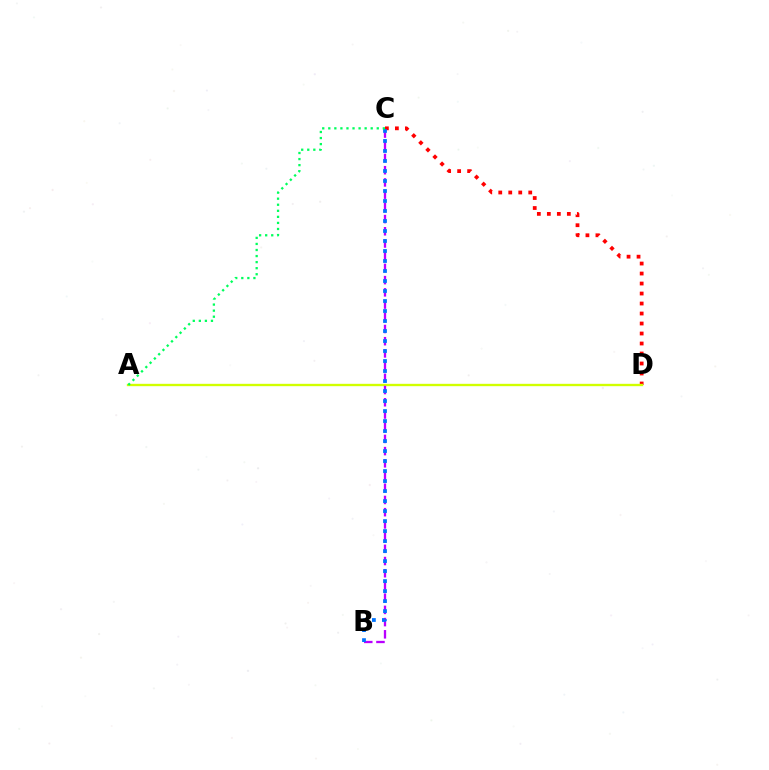{('C', 'D'): [{'color': '#ff0000', 'line_style': 'dotted', 'thickness': 2.72}], ('A', 'D'): [{'color': '#d1ff00', 'line_style': 'solid', 'thickness': 1.7}], ('B', 'C'): [{'color': '#b900ff', 'line_style': 'dashed', 'thickness': 1.66}, {'color': '#0074ff', 'line_style': 'dotted', 'thickness': 2.72}], ('A', 'C'): [{'color': '#00ff5c', 'line_style': 'dotted', 'thickness': 1.65}]}